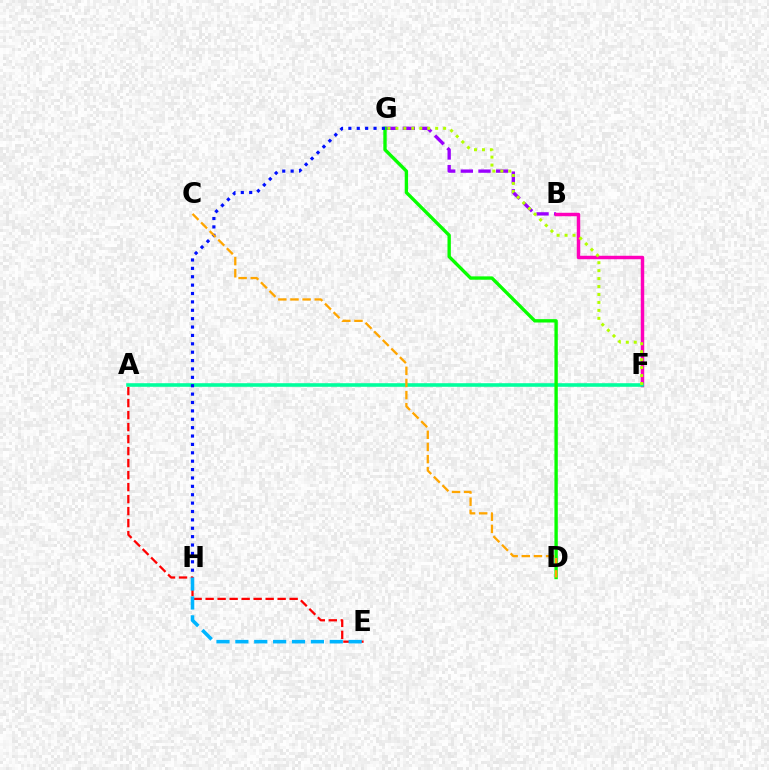{('B', 'G'): [{'color': '#9b00ff', 'line_style': 'dashed', 'thickness': 2.4}], ('B', 'F'): [{'color': '#ff00bd', 'line_style': 'solid', 'thickness': 2.49}], ('A', 'F'): [{'color': '#00ff9d', 'line_style': 'solid', 'thickness': 2.58}], ('D', 'G'): [{'color': '#08ff00', 'line_style': 'solid', 'thickness': 2.42}], ('G', 'H'): [{'color': '#0010ff', 'line_style': 'dotted', 'thickness': 2.28}], ('A', 'E'): [{'color': '#ff0000', 'line_style': 'dashed', 'thickness': 1.63}], ('F', 'G'): [{'color': '#b3ff00', 'line_style': 'dotted', 'thickness': 2.16}], ('E', 'H'): [{'color': '#00b5ff', 'line_style': 'dashed', 'thickness': 2.57}], ('C', 'D'): [{'color': '#ffa500', 'line_style': 'dashed', 'thickness': 1.65}]}